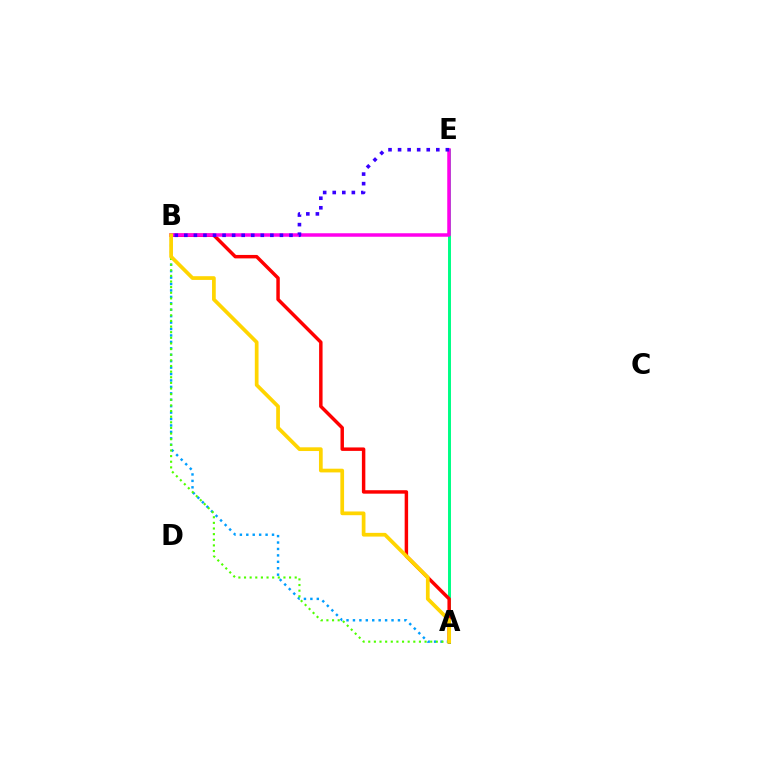{('A', 'E'): [{'color': '#00ff86', 'line_style': 'solid', 'thickness': 2.14}], ('A', 'B'): [{'color': '#009eff', 'line_style': 'dotted', 'thickness': 1.75}, {'color': '#ff0000', 'line_style': 'solid', 'thickness': 2.49}, {'color': '#4fff00', 'line_style': 'dotted', 'thickness': 1.53}, {'color': '#ffd500', 'line_style': 'solid', 'thickness': 2.68}], ('B', 'E'): [{'color': '#ff00ed', 'line_style': 'solid', 'thickness': 2.52}, {'color': '#3700ff', 'line_style': 'dotted', 'thickness': 2.6}]}